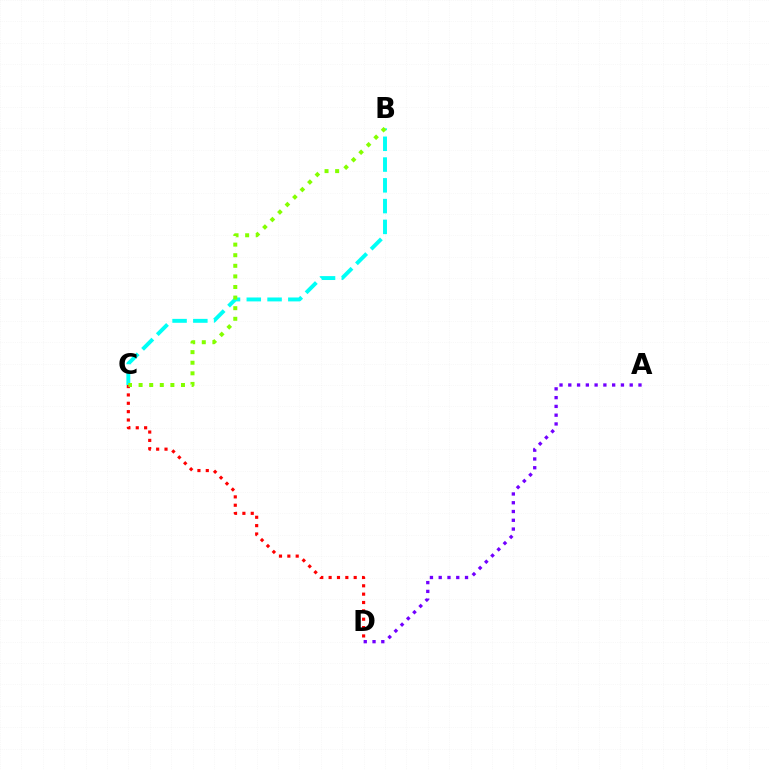{('C', 'D'): [{'color': '#ff0000', 'line_style': 'dotted', 'thickness': 2.27}], ('B', 'C'): [{'color': '#00fff6', 'line_style': 'dashed', 'thickness': 2.82}, {'color': '#84ff00', 'line_style': 'dotted', 'thickness': 2.88}], ('A', 'D'): [{'color': '#7200ff', 'line_style': 'dotted', 'thickness': 2.38}]}